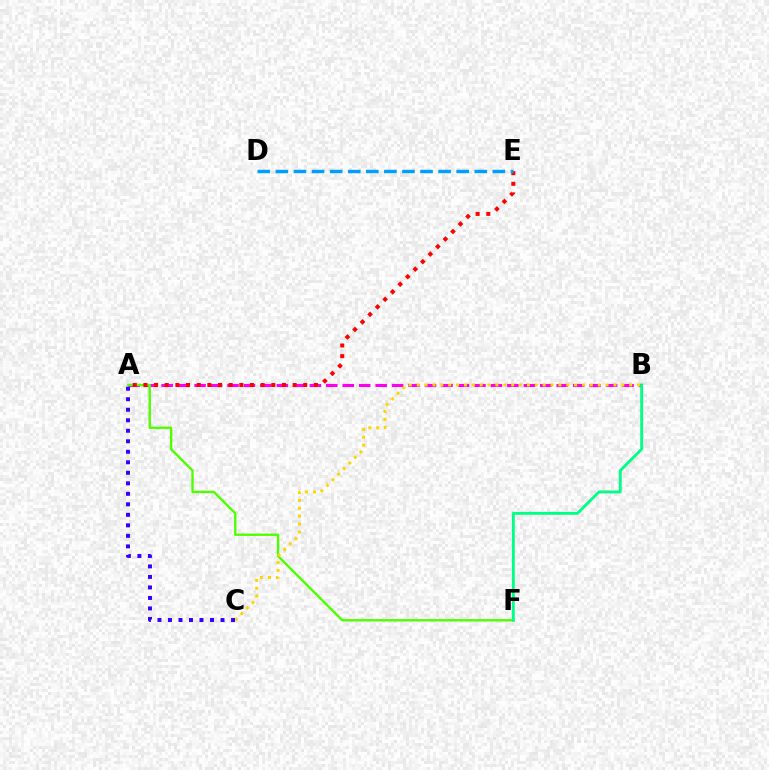{('A', 'B'): [{'color': '#ff00ed', 'line_style': 'dashed', 'thickness': 2.24}], ('A', 'F'): [{'color': '#4fff00', 'line_style': 'solid', 'thickness': 1.71}], ('B', 'F'): [{'color': '#00ff86', 'line_style': 'solid', 'thickness': 2.07}], ('B', 'C'): [{'color': '#ffd500', 'line_style': 'dotted', 'thickness': 2.14}], ('A', 'E'): [{'color': '#ff0000', 'line_style': 'dotted', 'thickness': 2.9}], ('A', 'C'): [{'color': '#3700ff', 'line_style': 'dotted', 'thickness': 2.86}], ('D', 'E'): [{'color': '#009eff', 'line_style': 'dashed', 'thickness': 2.46}]}